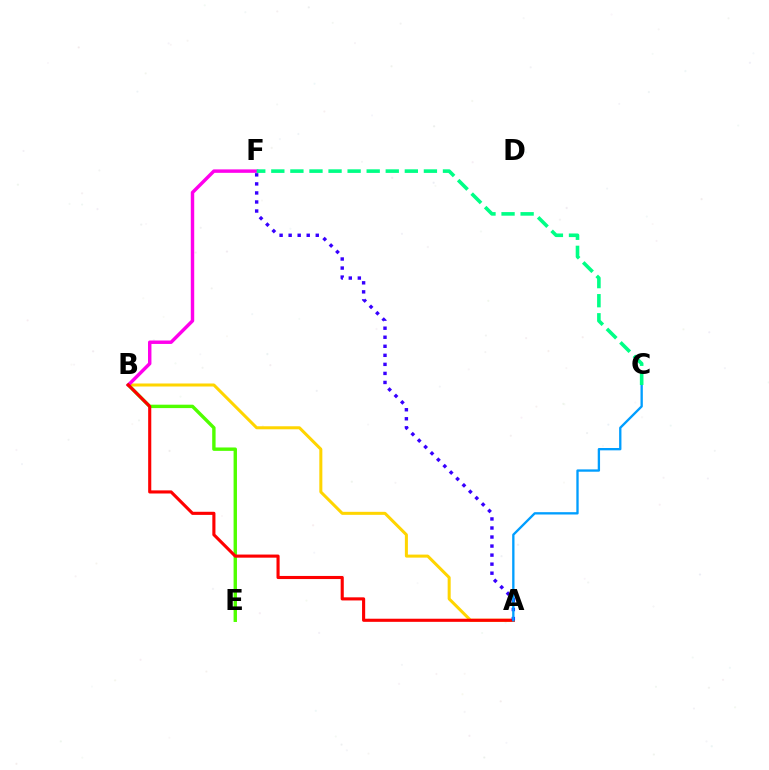{('A', 'B'): [{'color': '#ffd500', 'line_style': 'solid', 'thickness': 2.18}, {'color': '#ff0000', 'line_style': 'solid', 'thickness': 2.24}], ('B', 'E'): [{'color': '#4fff00', 'line_style': 'solid', 'thickness': 2.45}], ('B', 'F'): [{'color': '#ff00ed', 'line_style': 'solid', 'thickness': 2.48}], ('A', 'F'): [{'color': '#3700ff', 'line_style': 'dotted', 'thickness': 2.46}], ('A', 'C'): [{'color': '#009eff', 'line_style': 'solid', 'thickness': 1.68}], ('C', 'F'): [{'color': '#00ff86', 'line_style': 'dashed', 'thickness': 2.59}]}